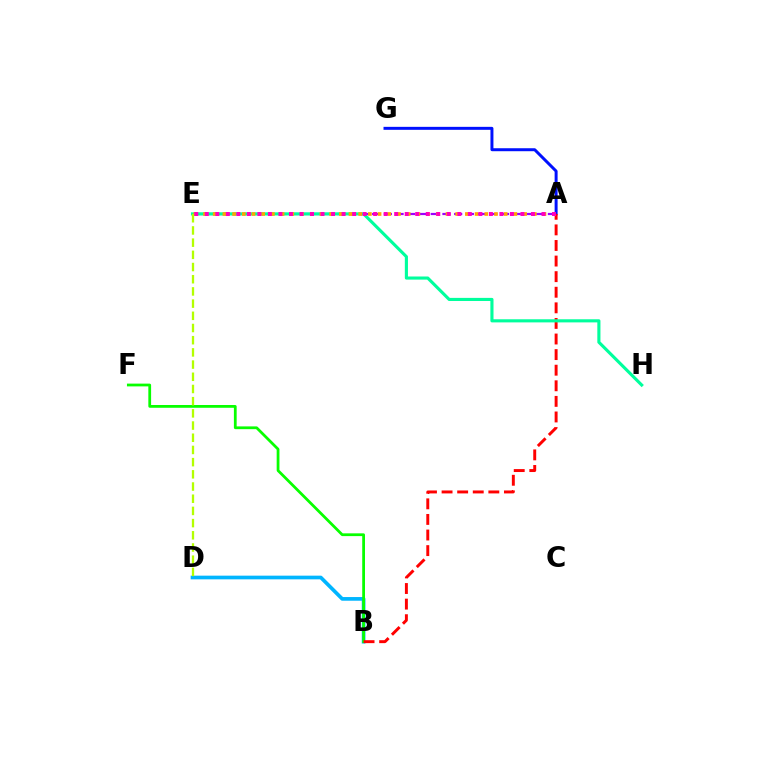{('A', 'E'): [{'color': '#9b00ff', 'line_style': 'dashed', 'thickness': 1.59}, {'color': '#ffa500', 'line_style': 'dotted', 'thickness': 2.64}, {'color': '#ff00bd', 'line_style': 'dotted', 'thickness': 2.86}], ('B', 'D'): [{'color': '#00b5ff', 'line_style': 'solid', 'thickness': 2.65}], ('A', 'G'): [{'color': '#0010ff', 'line_style': 'solid', 'thickness': 2.14}], ('B', 'F'): [{'color': '#08ff00', 'line_style': 'solid', 'thickness': 1.99}], ('A', 'B'): [{'color': '#ff0000', 'line_style': 'dashed', 'thickness': 2.12}], ('E', 'H'): [{'color': '#00ff9d', 'line_style': 'solid', 'thickness': 2.25}], ('D', 'E'): [{'color': '#b3ff00', 'line_style': 'dashed', 'thickness': 1.66}]}